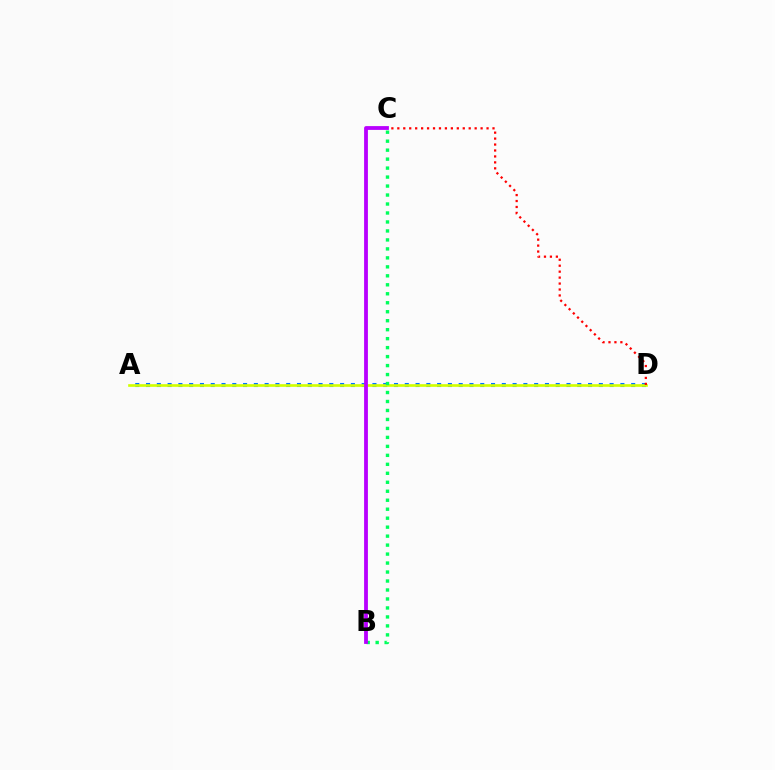{('A', 'D'): [{'color': '#0074ff', 'line_style': 'dotted', 'thickness': 2.93}, {'color': '#d1ff00', 'line_style': 'solid', 'thickness': 1.91}], ('B', 'C'): [{'color': '#00ff5c', 'line_style': 'dotted', 'thickness': 2.44}, {'color': '#b900ff', 'line_style': 'solid', 'thickness': 2.74}], ('C', 'D'): [{'color': '#ff0000', 'line_style': 'dotted', 'thickness': 1.62}]}